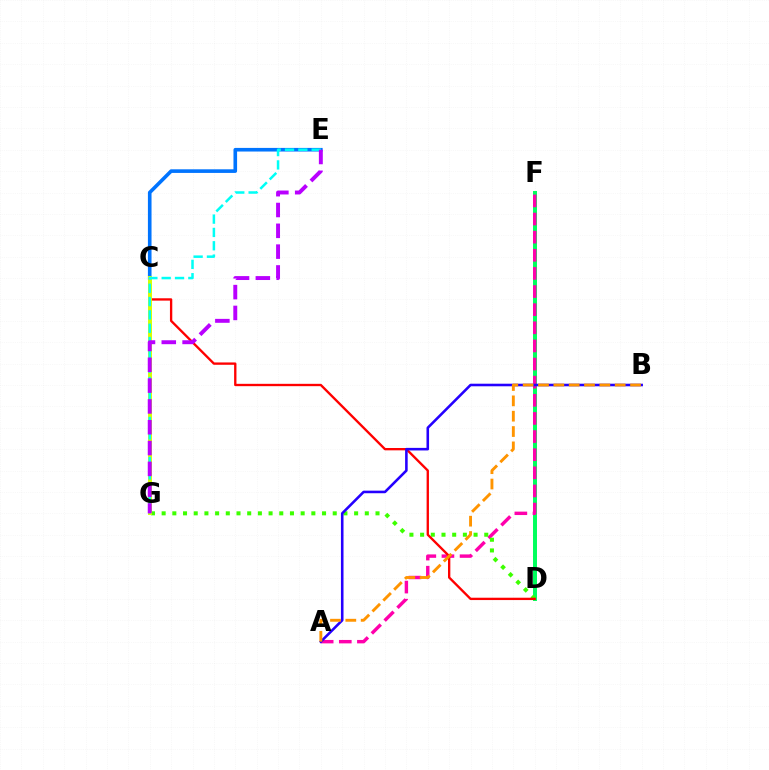{('D', 'F'): [{'color': '#00ff5c', 'line_style': 'solid', 'thickness': 2.86}], ('A', 'F'): [{'color': '#ff00ac', 'line_style': 'dashed', 'thickness': 2.46}], ('D', 'G'): [{'color': '#3dff00', 'line_style': 'dotted', 'thickness': 2.91}], ('C', 'E'): [{'color': '#0074ff', 'line_style': 'solid', 'thickness': 2.61}], ('C', 'D'): [{'color': '#ff0000', 'line_style': 'solid', 'thickness': 1.69}], ('C', 'G'): [{'color': '#d1ff00', 'line_style': 'solid', 'thickness': 2.82}], ('A', 'B'): [{'color': '#2500ff', 'line_style': 'solid', 'thickness': 1.86}, {'color': '#ff9400', 'line_style': 'dashed', 'thickness': 2.08}], ('E', 'G'): [{'color': '#00fff6', 'line_style': 'dashed', 'thickness': 1.81}, {'color': '#b900ff', 'line_style': 'dashed', 'thickness': 2.83}]}